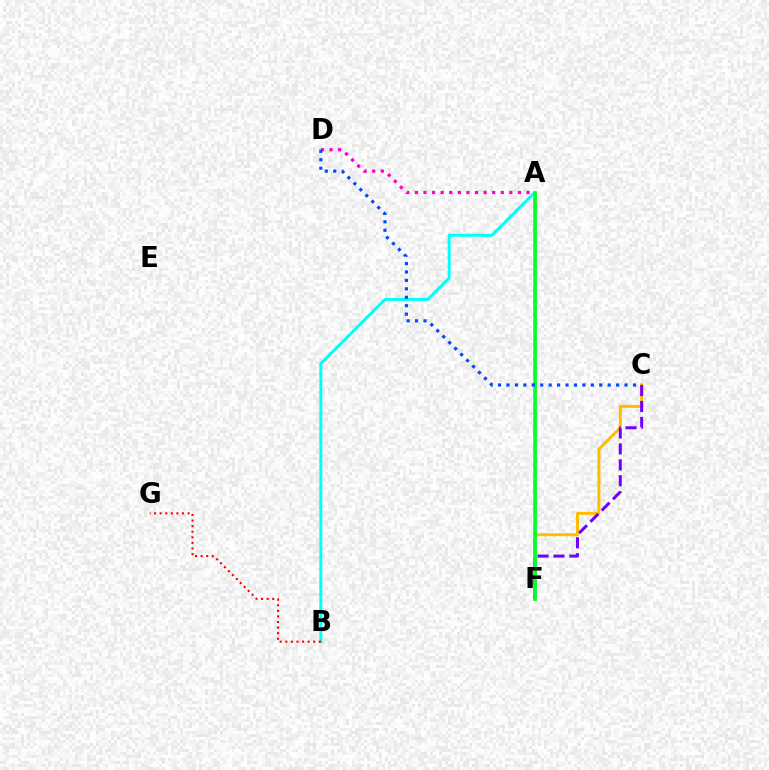{('A', 'F'): [{'color': '#84ff00', 'line_style': 'solid', 'thickness': 2.09}, {'color': '#00ff39', 'line_style': 'solid', 'thickness': 2.58}], ('C', 'F'): [{'color': '#ffbd00', 'line_style': 'solid', 'thickness': 2.14}, {'color': '#7200ff', 'line_style': 'dashed', 'thickness': 2.17}], ('A', 'D'): [{'color': '#ff00cf', 'line_style': 'dotted', 'thickness': 2.33}], ('A', 'B'): [{'color': '#00fff6', 'line_style': 'solid', 'thickness': 2.13}], ('B', 'G'): [{'color': '#ff0000', 'line_style': 'dotted', 'thickness': 1.52}], ('C', 'D'): [{'color': '#004bff', 'line_style': 'dotted', 'thickness': 2.29}]}